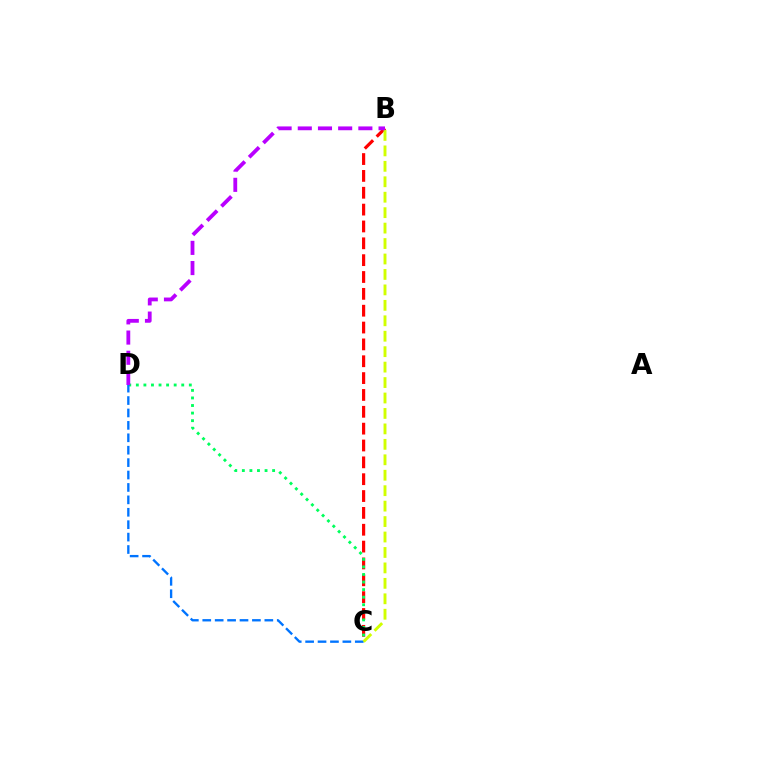{('B', 'C'): [{'color': '#ff0000', 'line_style': 'dashed', 'thickness': 2.29}, {'color': '#d1ff00', 'line_style': 'dashed', 'thickness': 2.1}], ('C', 'D'): [{'color': '#00ff5c', 'line_style': 'dotted', 'thickness': 2.06}, {'color': '#0074ff', 'line_style': 'dashed', 'thickness': 1.69}], ('B', 'D'): [{'color': '#b900ff', 'line_style': 'dashed', 'thickness': 2.74}]}